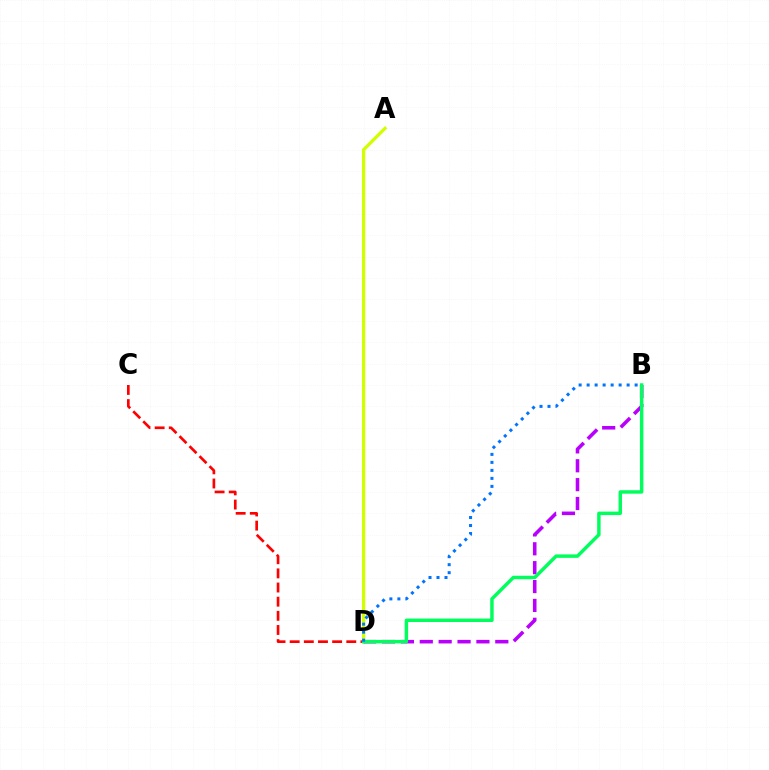{('C', 'D'): [{'color': '#ff0000', 'line_style': 'dashed', 'thickness': 1.92}], ('A', 'D'): [{'color': '#d1ff00', 'line_style': 'solid', 'thickness': 2.36}], ('B', 'D'): [{'color': '#b900ff', 'line_style': 'dashed', 'thickness': 2.56}, {'color': '#00ff5c', 'line_style': 'solid', 'thickness': 2.48}, {'color': '#0074ff', 'line_style': 'dotted', 'thickness': 2.17}]}